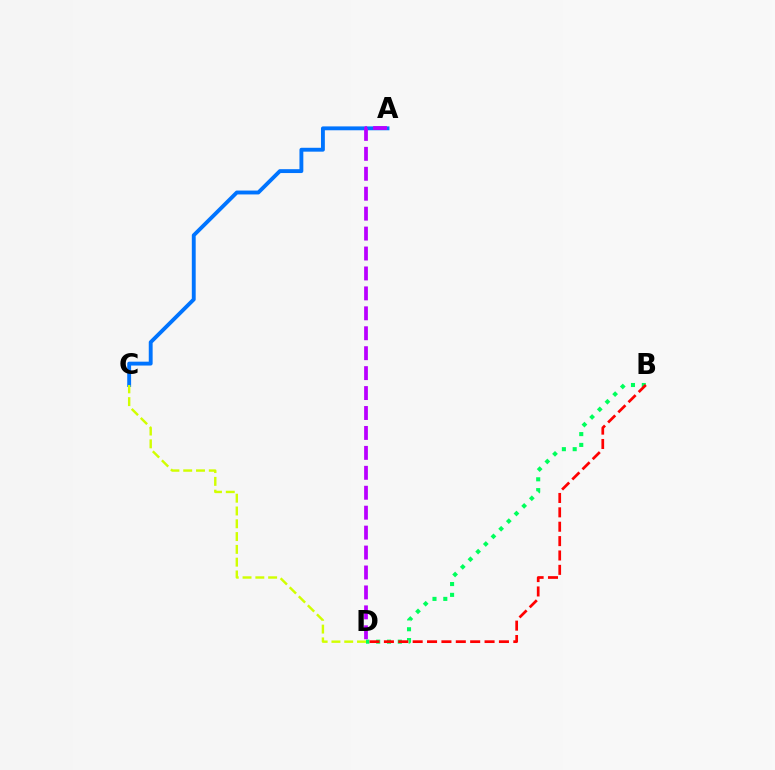{('B', 'D'): [{'color': '#00ff5c', 'line_style': 'dotted', 'thickness': 2.94}, {'color': '#ff0000', 'line_style': 'dashed', 'thickness': 1.95}], ('A', 'C'): [{'color': '#0074ff', 'line_style': 'solid', 'thickness': 2.79}], ('A', 'D'): [{'color': '#b900ff', 'line_style': 'dashed', 'thickness': 2.71}], ('C', 'D'): [{'color': '#d1ff00', 'line_style': 'dashed', 'thickness': 1.74}]}